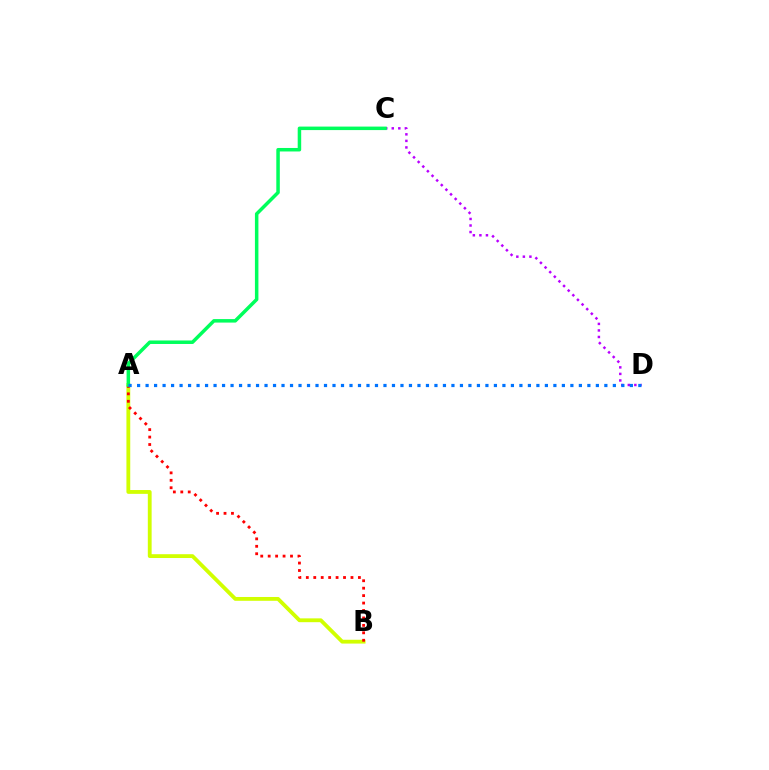{('A', 'B'): [{'color': '#d1ff00', 'line_style': 'solid', 'thickness': 2.75}, {'color': '#ff0000', 'line_style': 'dotted', 'thickness': 2.02}], ('C', 'D'): [{'color': '#b900ff', 'line_style': 'dotted', 'thickness': 1.78}], ('A', 'C'): [{'color': '#00ff5c', 'line_style': 'solid', 'thickness': 2.52}], ('A', 'D'): [{'color': '#0074ff', 'line_style': 'dotted', 'thickness': 2.31}]}